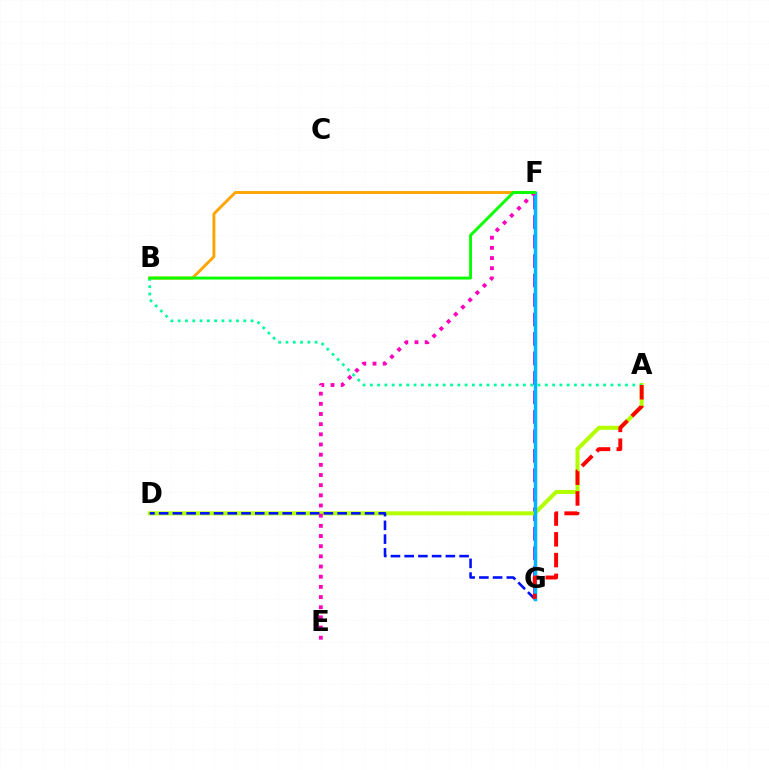{('F', 'G'): [{'color': '#9b00ff', 'line_style': 'dashed', 'thickness': 2.65}, {'color': '#00b5ff', 'line_style': 'solid', 'thickness': 2.51}], ('A', 'D'): [{'color': '#b3ff00', 'line_style': 'solid', 'thickness': 2.9}], ('B', 'F'): [{'color': '#ffa500', 'line_style': 'solid', 'thickness': 2.1}, {'color': '#08ff00', 'line_style': 'solid', 'thickness': 2.11}], ('A', 'B'): [{'color': '#00ff9d', 'line_style': 'dotted', 'thickness': 1.98}], ('D', 'G'): [{'color': '#0010ff', 'line_style': 'dashed', 'thickness': 1.86}], ('E', 'F'): [{'color': '#ff00bd', 'line_style': 'dotted', 'thickness': 2.76}], ('A', 'G'): [{'color': '#ff0000', 'line_style': 'dashed', 'thickness': 2.82}]}